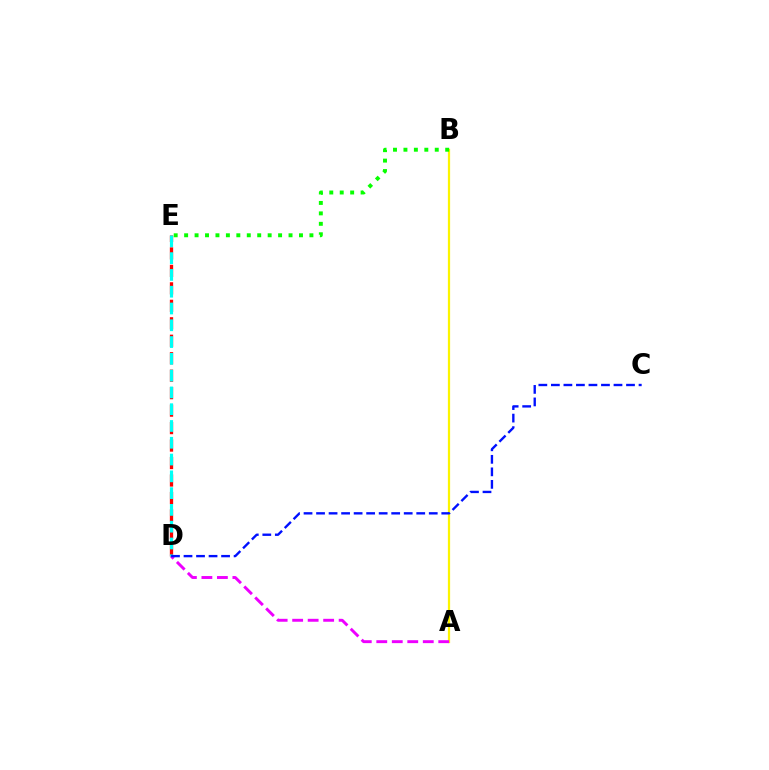{('D', 'E'): [{'color': '#ff0000', 'line_style': 'dashed', 'thickness': 2.37}, {'color': '#00fff6', 'line_style': 'dashed', 'thickness': 2.28}], ('A', 'B'): [{'color': '#fcf500', 'line_style': 'solid', 'thickness': 1.61}], ('B', 'E'): [{'color': '#08ff00', 'line_style': 'dotted', 'thickness': 2.84}], ('A', 'D'): [{'color': '#ee00ff', 'line_style': 'dashed', 'thickness': 2.11}], ('C', 'D'): [{'color': '#0010ff', 'line_style': 'dashed', 'thickness': 1.7}]}